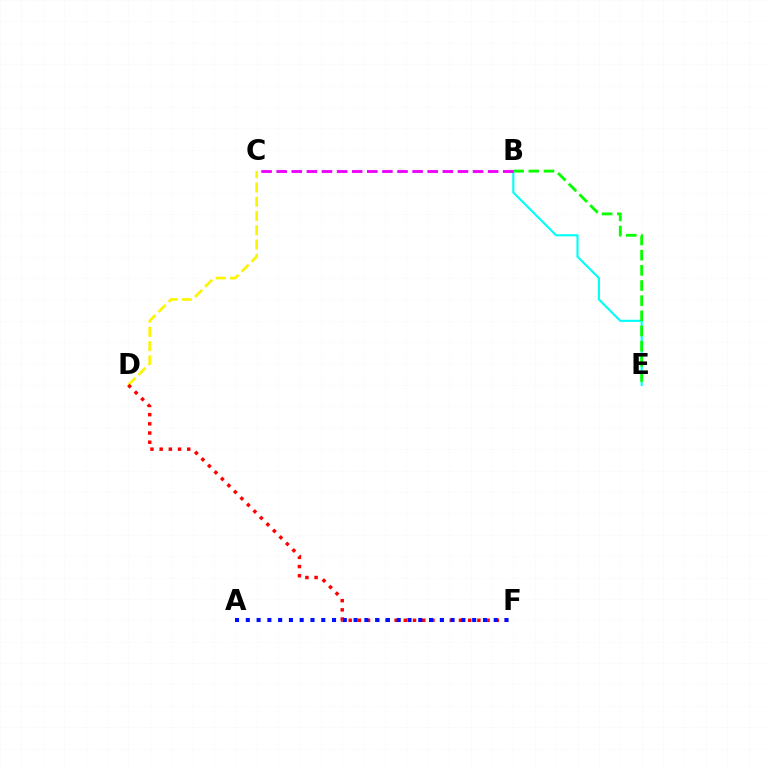{('B', 'E'): [{'color': '#00fff6', 'line_style': 'solid', 'thickness': 1.54}, {'color': '#08ff00', 'line_style': 'dashed', 'thickness': 2.06}], ('C', 'D'): [{'color': '#fcf500', 'line_style': 'dashed', 'thickness': 1.94}], ('D', 'F'): [{'color': '#ff0000', 'line_style': 'dotted', 'thickness': 2.5}], ('B', 'C'): [{'color': '#ee00ff', 'line_style': 'dashed', 'thickness': 2.05}], ('A', 'F'): [{'color': '#0010ff', 'line_style': 'dotted', 'thickness': 2.93}]}